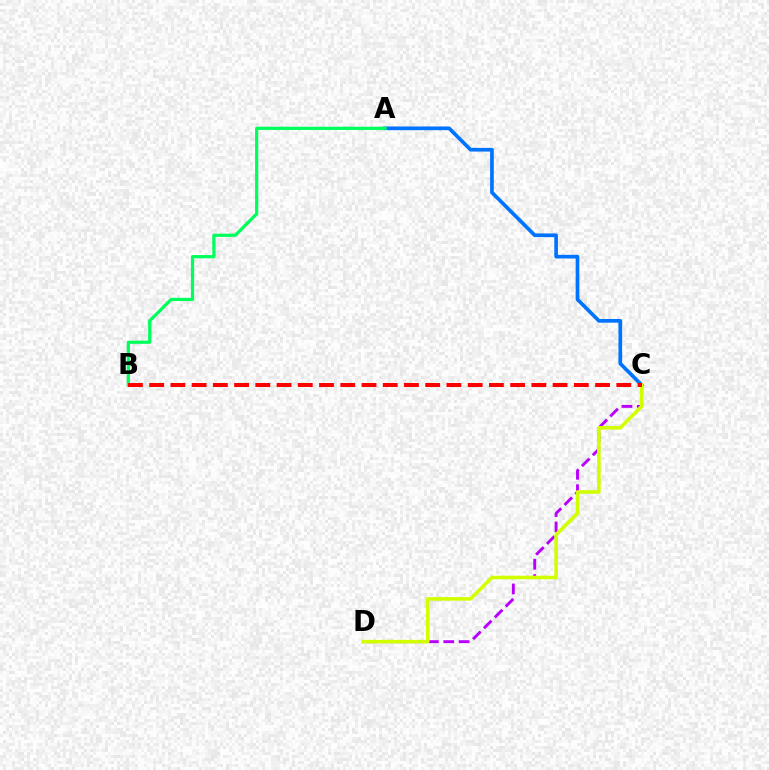{('C', 'D'): [{'color': '#b900ff', 'line_style': 'dashed', 'thickness': 2.09}, {'color': '#d1ff00', 'line_style': 'solid', 'thickness': 2.58}], ('A', 'C'): [{'color': '#0074ff', 'line_style': 'solid', 'thickness': 2.65}], ('A', 'B'): [{'color': '#00ff5c', 'line_style': 'solid', 'thickness': 2.32}], ('B', 'C'): [{'color': '#ff0000', 'line_style': 'dashed', 'thickness': 2.88}]}